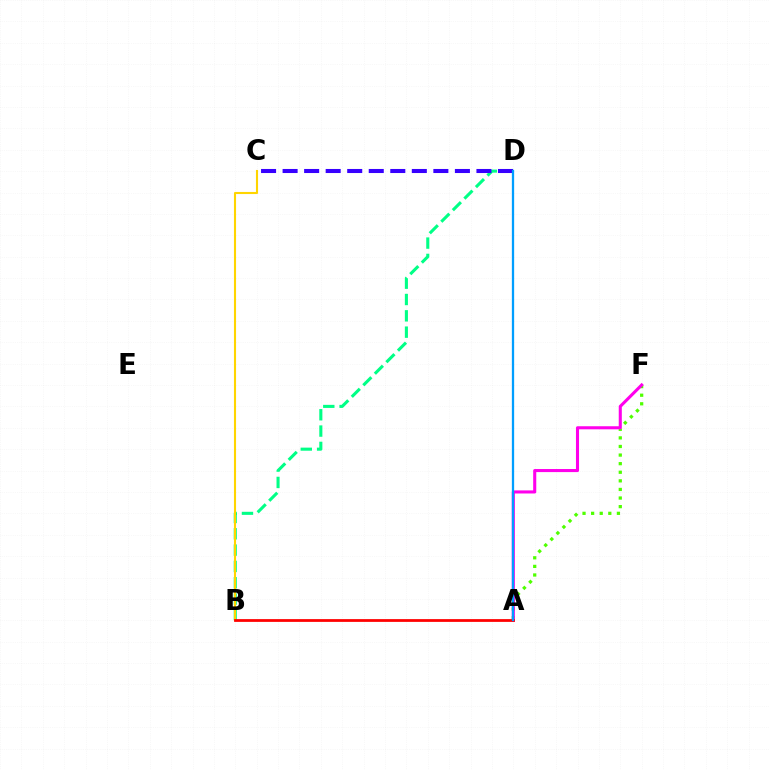{('A', 'F'): [{'color': '#4fff00', 'line_style': 'dotted', 'thickness': 2.33}, {'color': '#ff00ed', 'line_style': 'solid', 'thickness': 2.22}], ('B', 'D'): [{'color': '#00ff86', 'line_style': 'dashed', 'thickness': 2.22}], ('B', 'C'): [{'color': '#ffd500', 'line_style': 'solid', 'thickness': 1.51}], ('A', 'B'): [{'color': '#ff0000', 'line_style': 'solid', 'thickness': 1.99}], ('C', 'D'): [{'color': '#3700ff', 'line_style': 'dashed', 'thickness': 2.93}], ('A', 'D'): [{'color': '#009eff', 'line_style': 'solid', 'thickness': 1.64}]}